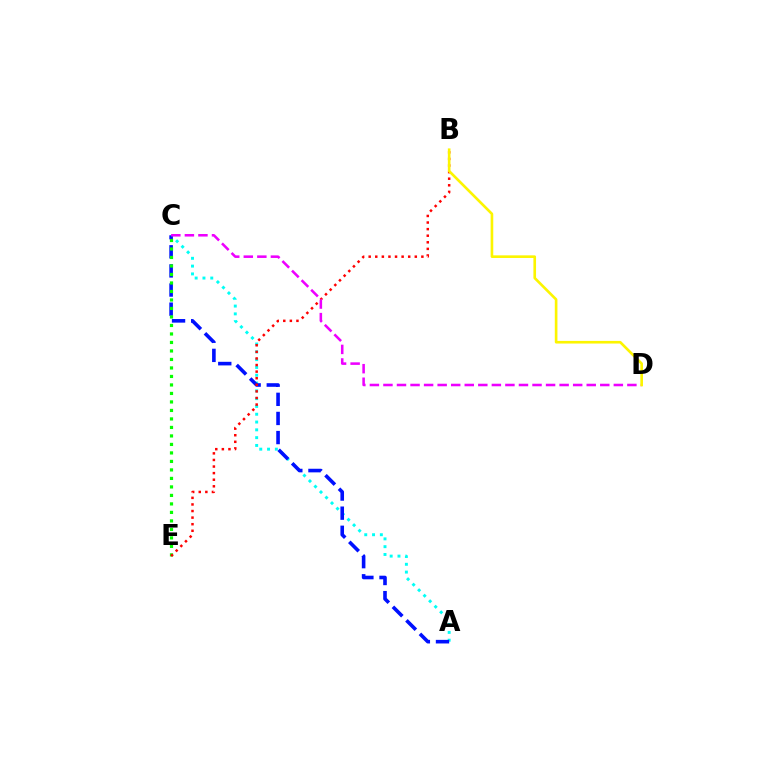{('A', 'C'): [{'color': '#00fff6', 'line_style': 'dotted', 'thickness': 2.12}, {'color': '#0010ff', 'line_style': 'dashed', 'thickness': 2.6}], ('C', 'E'): [{'color': '#08ff00', 'line_style': 'dotted', 'thickness': 2.31}], ('B', 'E'): [{'color': '#ff0000', 'line_style': 'dotted', 'thickness': 1.79}], ('C', 'D'): [{'color': '#ee00ff', 'line_style': 'dashed', 'thickness': 1.84}], ('B', 'D'): [{'color': '#fcf500', 'line_style': 'solid', 'thickness': 1.9}]}